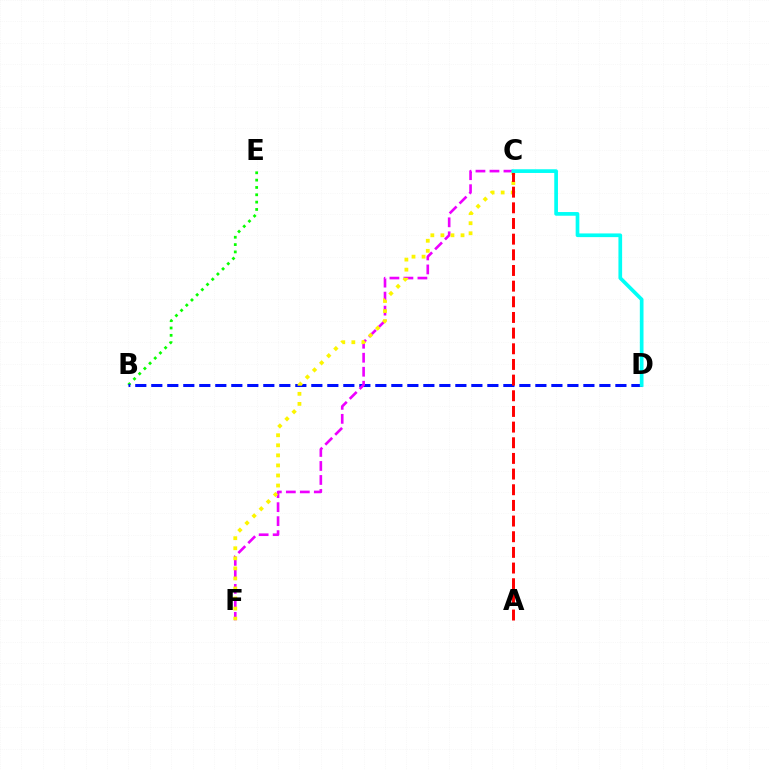{('B', 'E'): [{'color': '#08ff00', 'line_style': 'dotted', 'thickness': 1.99}], ('B', 'D'): [{'color': '#0010ff', 'line_style': 'dashed', 'thickness': 2.17}], ('C', 'F'): [{'color': '#ee00ff', 'line_style': 'dashed', 'thickness': 1.9}, {'color': '#fcf500', 'line_style': 'dotted', 'thickness': 2.73}], ('A', 'C'): [{'color': '#ff0000', 'line_style': 'dashed', 'thickness': 2.13}], ('C', 'D'): [{'color': '#00fff6', 'line_style': 'solid', 'thickness': 2.66}]}